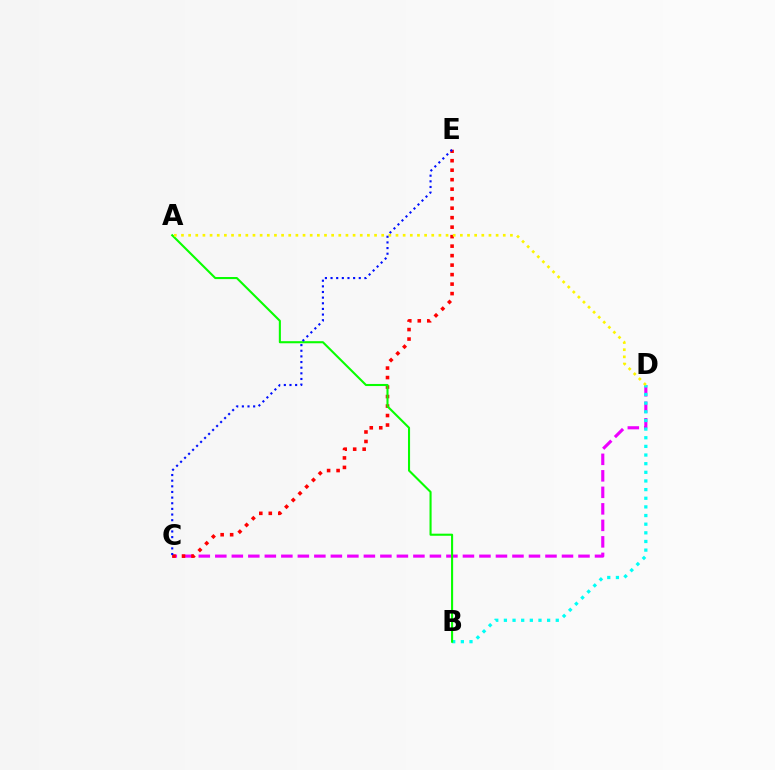{('C', 'D'): [{'color': '#ee00ff', 'line_style': 'dashed', 'thickness': 2.24}], ('C', 'E'): [{'color': '#ff0000', 'line_style': 'dotted', 'thickness': 2.58}, {'color': '#0010ff', 'line_style': 'dotted', 'thickness': 1.53}], ('B', 'D'): [{'color': '#00fff6', 'line_style': 'dotted', 'thickness': 2.35}], ('A', 'B'): [{'color': '#08ff00', 'line_style': 'solid', 'thickness': 1.51}], ('A', 'D'): [{'color': '#fcf500', 'line_style': 'dotted', 'thickness': 1.94}]}